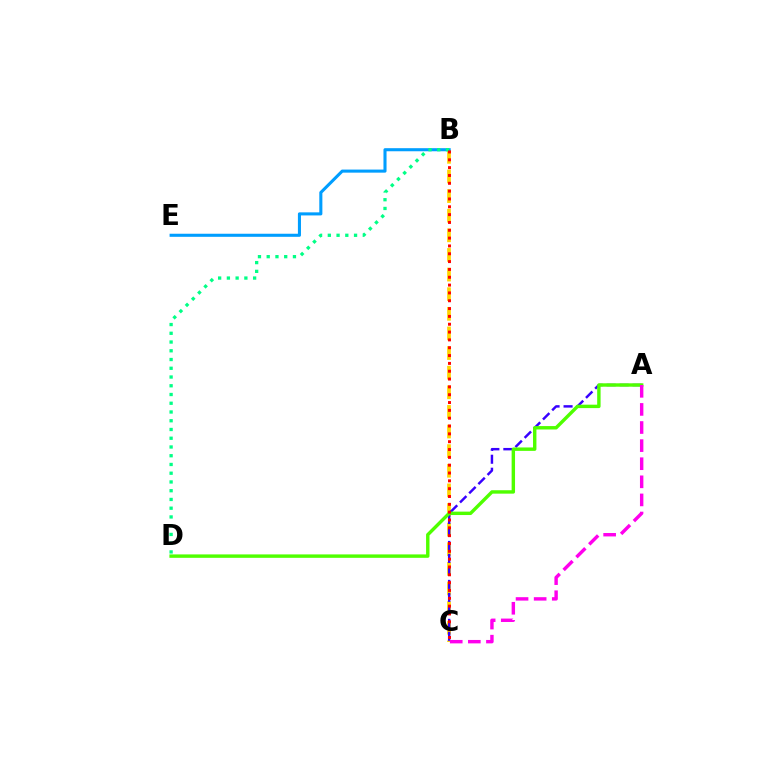{('B', 'C'): [{'color': '#ffd500', 'line_style': 'dashed', 'thickness': 2.67}, {'color': '#ff0000', 'line_style': 'dotted', 'thickness': 2.13}], ('B', 'E'): [{'color': '#009eff', 'line_style': 'solid', 'thickness': 2.21}], ('A', 'C'): [{'color': '#3700ff', 'line_style': 'dashed', 'thickness': 1.76}, {'color': '#ff00ed', 'line_style': 'dashed', 'thickness': 2.46}], ('B', 'D'): [{'color': '#00ff86', 'line_style': 'dotted', 'thickness': 2.38}], ('A', 'D'): [{'color': '#4fff00', 'line_style': 'solid', 'thickness': 2.46}]}